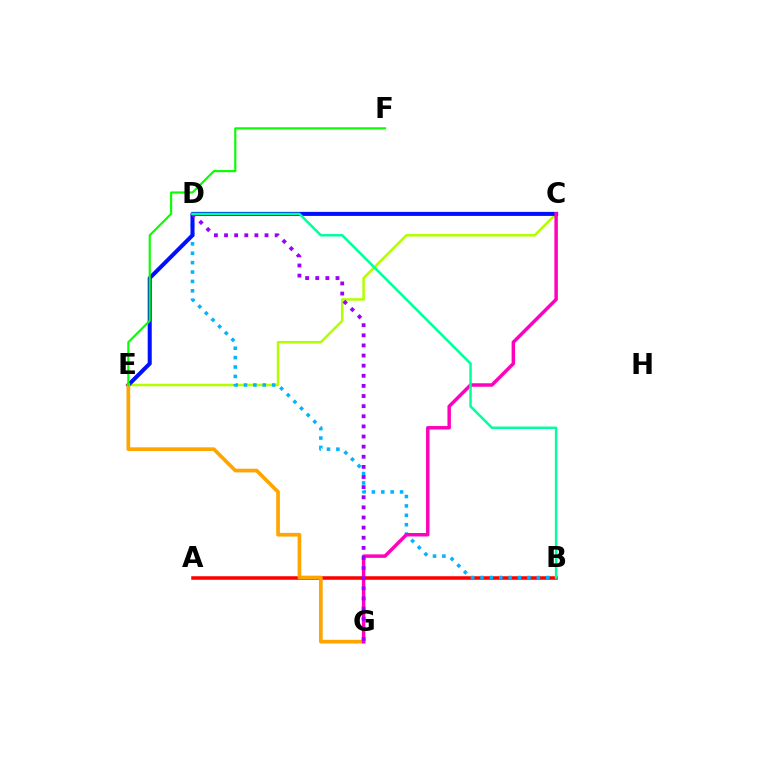{('A', 'B'): [{'color': '#ff0000', 'line_style': 'solid', 'thickness': 2.54}], ('C', 'E'): [{'color': '#b3ff00', 'line_style': 'solid', 'thickness': 1.83}, {'color': '#0010ff', 'line_style': 'solid', 'thickness': 2.9}], ('B', 'D'): [{'color': '#00b5ff', 'line_style': 'dotted', 'thickness': 2.55}, {'color': '#00ff9d', 'line_style': 'solid', 'thickness': 1.79}], ('E', 'G'): [{'color': '#ffa500', 'line_style': 'solid', 'thickness': 2.66}], ('C', 'G'): [{'color': '#ff00bd', 'line_style': 'solid', 'thickness': 2.5}], ('D', 'G'): [{'color': '#9b00ff', 'line_style': 'dotted', 'thickness': 2.75}], ('E', 'F'): [{'color': '#08ff00', 'line_style': 'solid', 'thickness': 1.55}]}